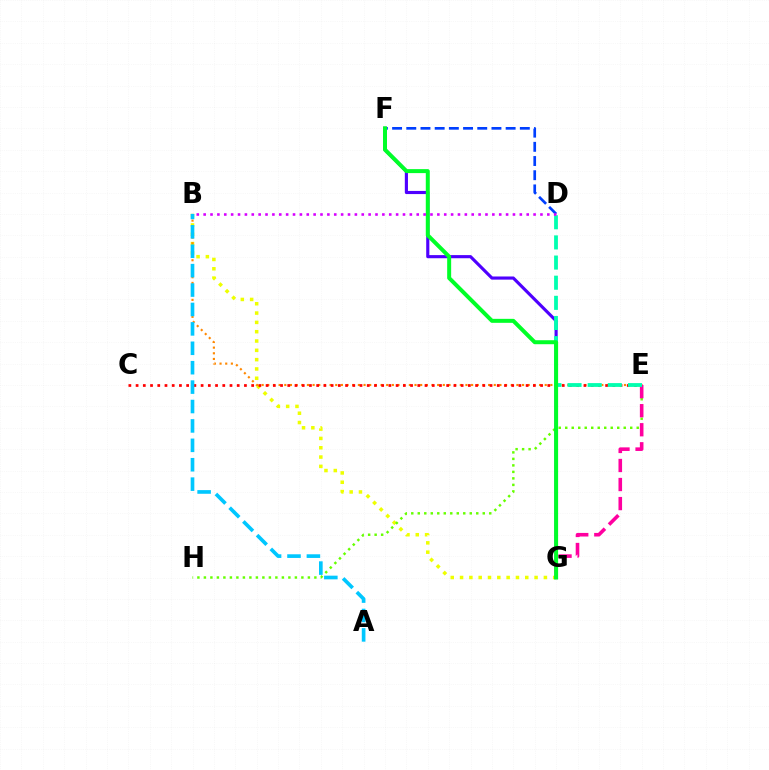{('B', 'G'): [{'color': '#eeff00', 'line_style': 'dotted', 'thickness': 2.53}], ('E', 'H'): [{'color': '#66ff00', 'line_style': 'dotted', 'thickness': 1.77}], ('B', 'E'): [{'color': '#ff8800', 'line_style': 'dotted', 'thickness': 1.54}], ('C', 'E'): [{'color': '#ff0000', 'line_style': 'dotted', 'thickness': 1.96}], ('F', 'G'): [{'color': '#4f00ff', 'line_style': 'solid', 'thickness': 2.26}, {'color': '#00ff27', 'line_style': 'solid', 'thickness': 2.87}], ('E', 'G'): [{'color': '#ff00a0', 'line_style': 'dashed', 'thickness': 2.59}], ('D', 'F'): [{'color': '#003fff', 'line_style': 'dashed', 'thickness': 1.93}], ('D', 'E'): [{'color': '#00ffaf', 'line_style': 'dashed', 'thickness': 2.74}], ('A', 'B'): [{'color': '#00c7ff', 'line_style': 'dashed', 'thickness': 2.64}], ('B', 'D'): [{'color': '#d600ff', 'line_style': 'dotted', 'thickness': 1.87}]}